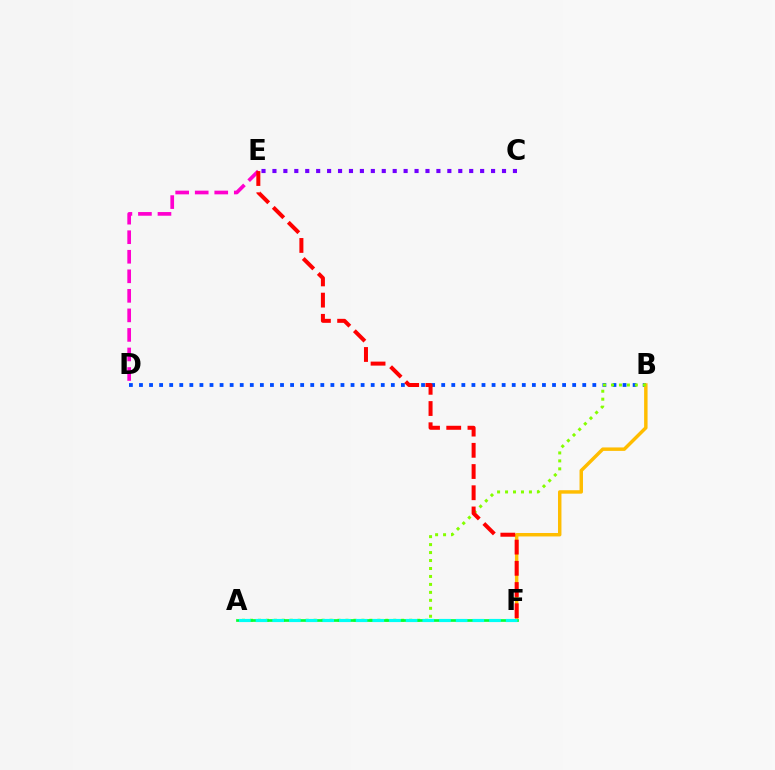{('B', 'D'): [{'color': '#004bff', 'line_style': 'dotted', 'thickness': 2.74}], ('B', 'F'): [{'color': '#ffbd00', 'line_style': 'solid', 'thickness': 2.48}], ('C', 'E'): [{'color': '#7200ff', 'line_style': 'dotted', 'thickness': 2.97}], ('D', 'E'): [{'color': '#ff00cf', 'line_style': 'dashed', 'thickness': 2.65}], ('A', 'B'): [{'color': '#84ff00', 'line_style': 'dotted', 'thickness': 2.16}], ('A', 'F'): [{'color': '#00ff39', 'line_style': 'solid', 'thickness': 1.93}, {'color': '#00fff6', 'line_style': 'dashed', 'thickness': 2.27}], ('E', 'F'): [{'color': '#ff0000', 'line_style': 'dashed', 'thickness': 2.88}]}